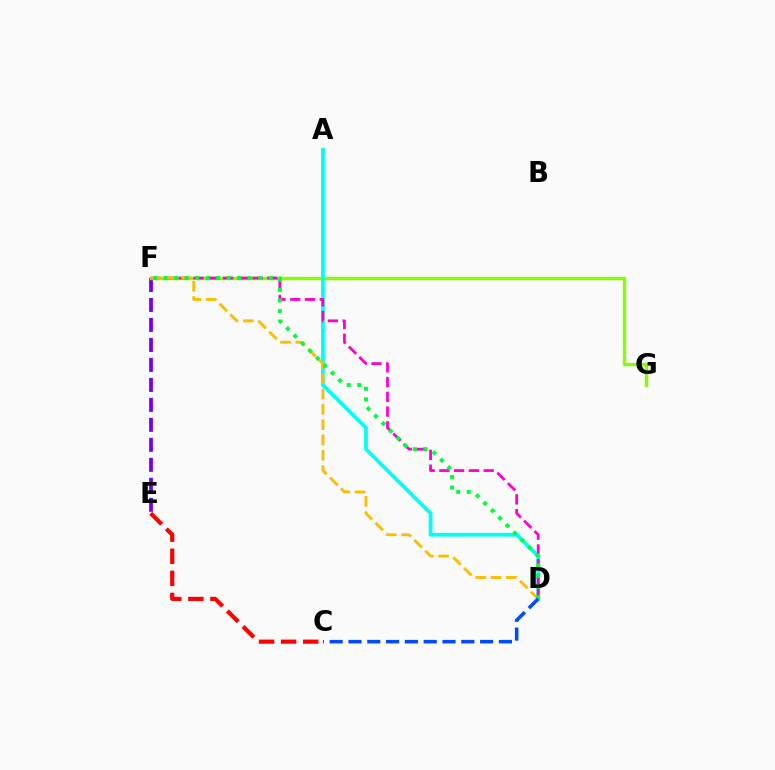{('E', 'F'): [{'color': '#7200ff', 'line_style': 'dashed', 'thickness': 2.71}], ('C', 'E'): [{'color': '#ff0000', 'line_style': 'dashed', 'thickness': 3.0}], ('F', 'G'): [{'color': '#84ff00', 'line_style': 'solid', 'thickness': 2.43}], ('A', 'D'): [{'color': '#00fff6', 'line_style': 'solid', 'thickness': 2.69}], ('D', 'F'): [{'color': '#ff00cf', 'line_style': 'dashed', 'thickness': 2.0}, {'color': '#ffbd00', 'line_style': 'dashed', 'thickness': 2.08}, {'color': '#00ff39', 'line_style': 'dotted', 'thickness': 2.86}], ('C', 'D'): [{'color': '#004bff', 'line_style': 'dashed', 'thickness': 2.55}]}